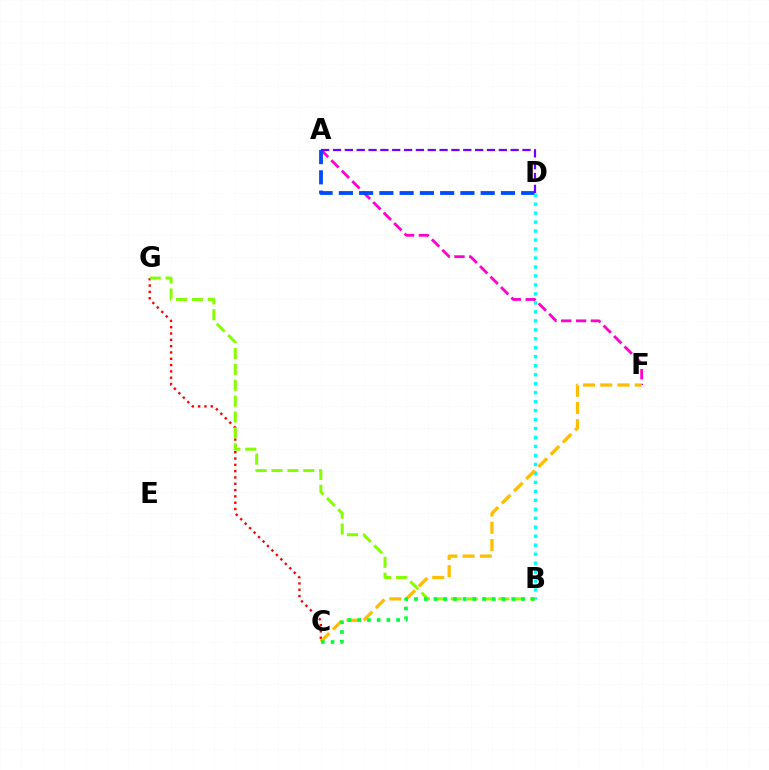{('A', 'F'): [{'color': '#ff00cf', 'line_style': 'dashed', 'thickness': 2.01}], ('C', 'G'): [{'color': '#ff0000', 'line_style': 'dotted', 'thickness': 1.72}], ('A', 'D'): [{'color': '#004bff', 'line_style': 'dashed', 'thickness': 2.75}, {'color': '#7200ff', 'line_style': 'dashed', 'thickness': 1.61}], ('B', 'D'): [{'color': '#00fff6', 'line_style': 'dotted', 'thickness': 2.44}], ('C', 'F'): [{'color': '#ffbd00', 'line_style': 'dashed', 'thickness': 2.34}], ('B', 'G'): [{'color': '#84ff00', 'line_style': 'dashed', 'thickness': 2.16}], ('B', 'C'): [{'color': '#00ff39', 'line_style': 'dotted', 'thickness': 2.64}]}